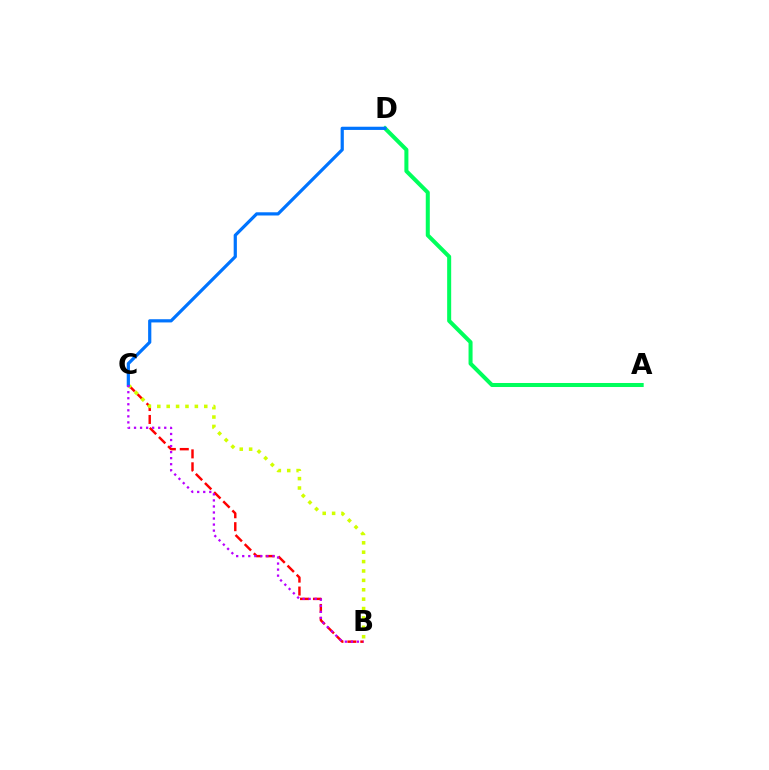{('B', 'C'): [{'color': '#ff0000', 'line_style': 'dashed', 'thickness': 1.76}, {'color': '#d1ff00', 'line_style': 'dotted', 'thickness': 2.55}, {'color': '#b900ff', 'line_style': 'dotted', 'thickness': 1.64}], ('A', 'D'): [{'color': '#00ff5c', 'line_style': 'solid', 'thickness': 2.9}], ('C', 'D'): [{'color': '#0074ff', 'line_style': 'solid', 'thickness': 2.31}]}